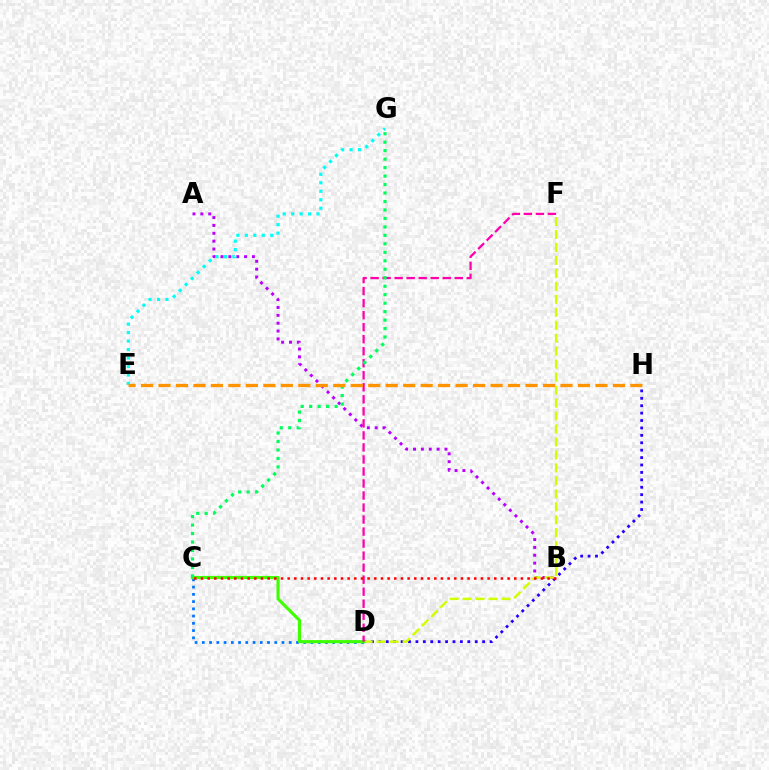{('D', 'H'): [{'color': '#2500ff', 'line_style': 'dotted', 'thickness': 2.01}], ('C', 'D'): [{'color': '#0074ff', 'line_style': 'dotted', 'thickness': 1.97}, {'color': '#3dff00', 'line_style': 'solid', 'thickness': 2.26}], ('A', 'B'): [{'color': '#b900ff', 'line_style': 'dotted', 'thickness': 2.14}], ('D', 'F'): [{'color': '#d1ff00', 'line_style': 'dashed', 'thickness': 1.76}, {'color': '#ff00ac', 'line_style': 'dashed', 'thickness': 1.63}], ('C', 'G'): [{'color': '#00ff5c', 'line_style': 'dotted', 'thickness': 2.3}], ('E', 'G'): [{'color': '#00fff6', 'line_style': 'dotted', 'thickness': 2.3}], ('E', 'H'): [{'color': '#ff9400', 'line_style': 'dashed', 'thickness': 2.37}], ('B', 'C'): [{'color': '#ff0000', 'line_style': 'dotted', 'thickness': 1.81}]}